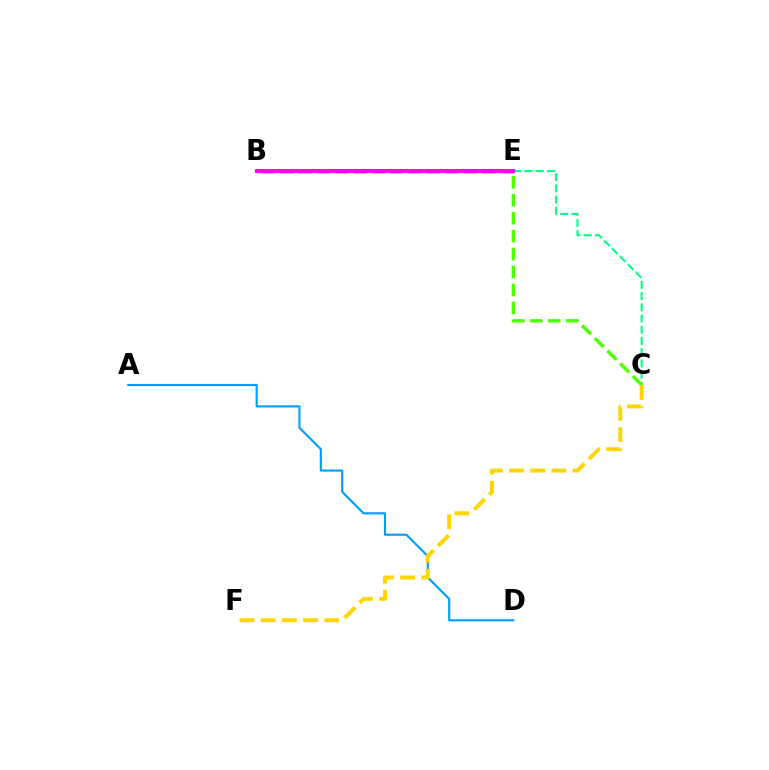{('B', 'E'): [{'color': '#3700ff', 'line_style': 'dashed', 'thickness': 2.5}, {'color': '#ff0000', 'line_style': 'dashed', 'thickness': 2.24}, {'color': '#ff00ed', 'line_style': 'solid', 'thickness': 2.93}], ('C', 'E'): [{'color': '#00ff86', 'line_style': 'dashed', 'thickness': 1.52}, {'color': '#4fff00', 'line_style': 'dashed', 'thickness': 2.44}], ('A', 'D'): [{'color': '#009eff', 'line_style': 'solid', 'thickness': 1.55}], ('C', 'F'): [{'color': '#ffd500', 'line_style': 'dashed', 'thickness': 2.88}]}